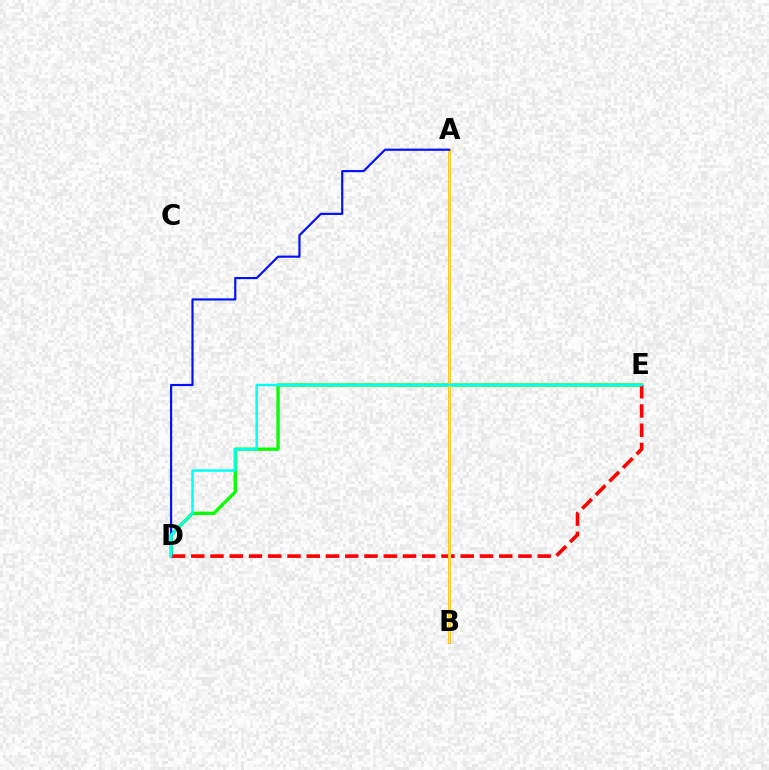{('D', 'E'): [{'color': '#08ff00', 'line_style': 'solid', 'thickness': 2.39}, {'color': '#ff0000', 'line_style': 'dashed', 'thickness': 2.61}, {'color': '#00fff6', 'line_style': 'solid', 'thickness': 1.77}], ('A', 'B'): [{'color': '#ee00ff', 'line_style': 'solid', 'thickness': 2.07}, {'color': '#fcf500', 'line_style': 'solid', 'thickness': 1.89}], ('A', 'D'): [{'color': '#0010ff', 'line_style': 'solid', 'thickness': 1.56}]}